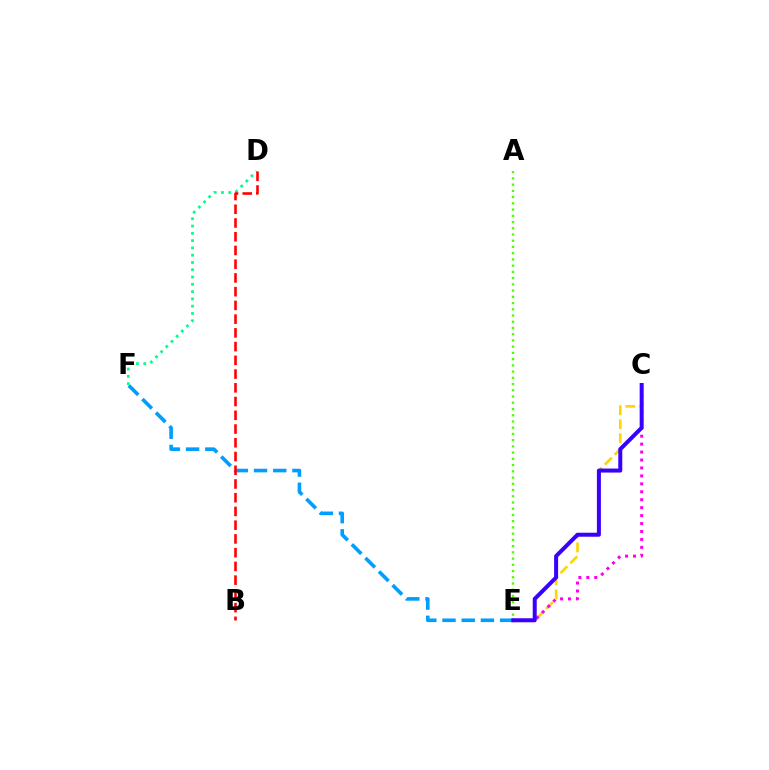{('E', 'F'): [{'color': '#009eff', 'line_style': 'dashed', 'thickness': 2.61}], ('D', 'F'): [{'color': '#00ff86', 'line_style': 'dotted', 'thickness': 1.98}], ('C', 'E'): [{'color': '#ffd500', 'line_style': 'dashed', 'thickness': 1.89}, {'color': '#ff00ed', 'line_style': 'dotted', 'thickness': 2.16}, {'color': '#3700ff', 'line_style': 'solid', 'thickness': 2.88}], ('B', 'D'): [{'color': '#ff0000', 'line_style': 'dashed', 'thickness': 1.87}], ('A', 'E'): [{'color': '#4fff00', 'line_style': 'dotted', 'thickness': 1.69}]}